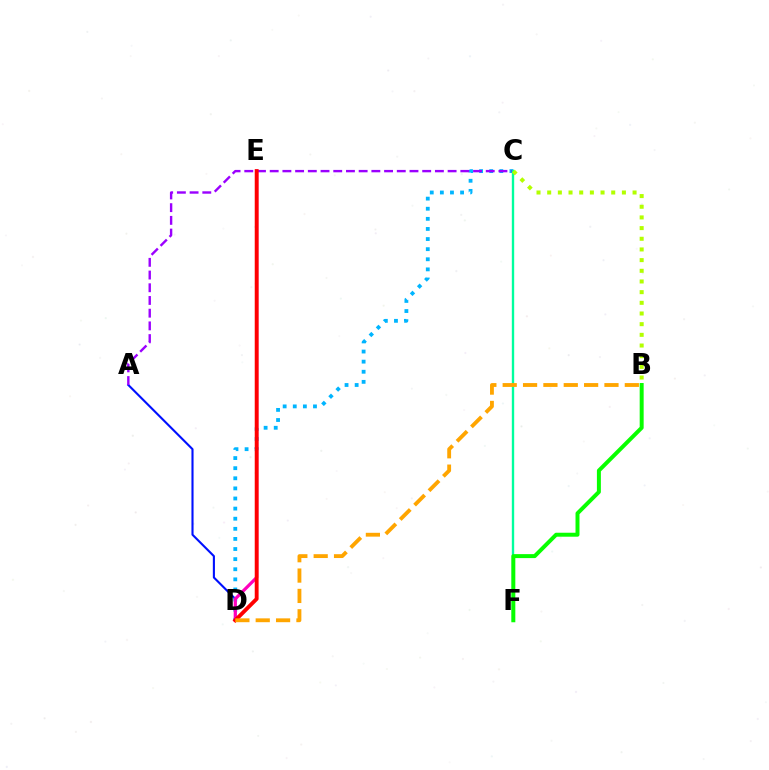{('A', 'D'): [{'color': '#0010ff', 'line_style': 'solid', 'thickness': 1.52}], ('C', 'D'): [{'color': '#00b5ff', 'line_style': 'dotted', 'thickness': 2.75}], ('A', 'C'): [{'color': '#9b00ff', 'line_style': 'dashed', 'thickness': 1.73}], ('C', 'F'): [{'color': '#00ff9d', 'line_style': 'solid', 'thickness': 1.7}], ('D', 'E'): [{'color': '#ff00bd', 'line_style': 'solid', 'thickness': 2.3}, {'color': '#ff0000', 'line_style': 'solid', 'thickness': 2.78}], ('B', 'D'): [{'color': '#ffa500', 'line_style': 'dashed', 'thickness': 2.77}], ('B', 'C'): [{'color': '#b3ff00', 'line_style': 'dotted', 'thickness': 2.9}], ('B', 'F'): [{'color': '#08ff00', 'line_style': 'solid', 'thickness': 2.86}]}